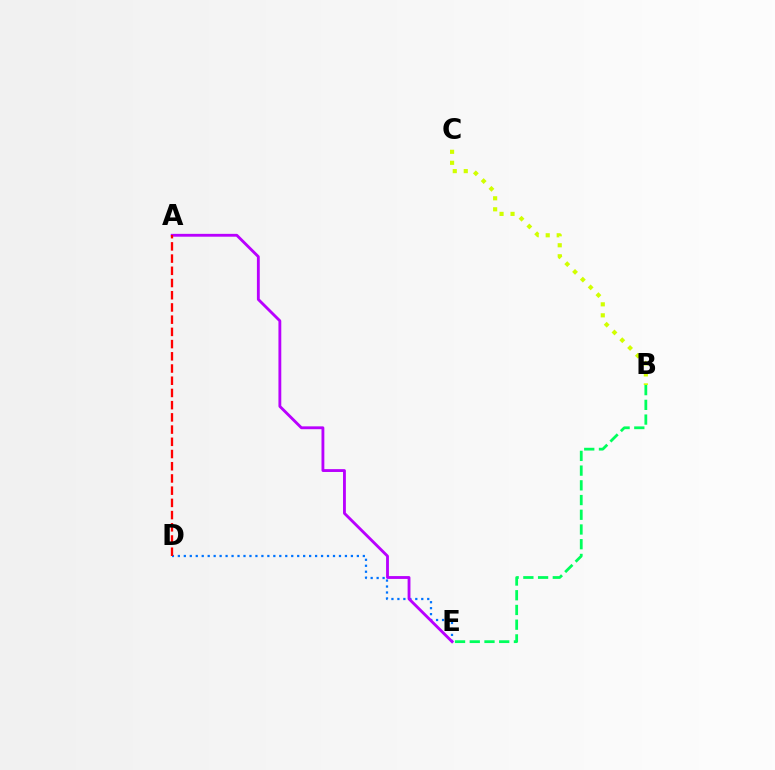{('B', 'E'): [{'color': '#00ff5c', 'line_style': 'dashed', 'thickness': 2.0}], ('D', 'E'): [{'color': '#0074ff', 'line_style': 'dotted', 'thickness': 1.62}], ('A', 'E'): [{'color': '#b900ff', 'line_style': 'solid', 'thickness': 2.05}], ('B', 'C'): [{'color': '#d1ff00', 'line_style': 'dotted', 'thickness': 2.99}], ('A', 'D'): [{'color': '#ff0000', 'line_style': 'dashed', 'thickness': 1.66}]}